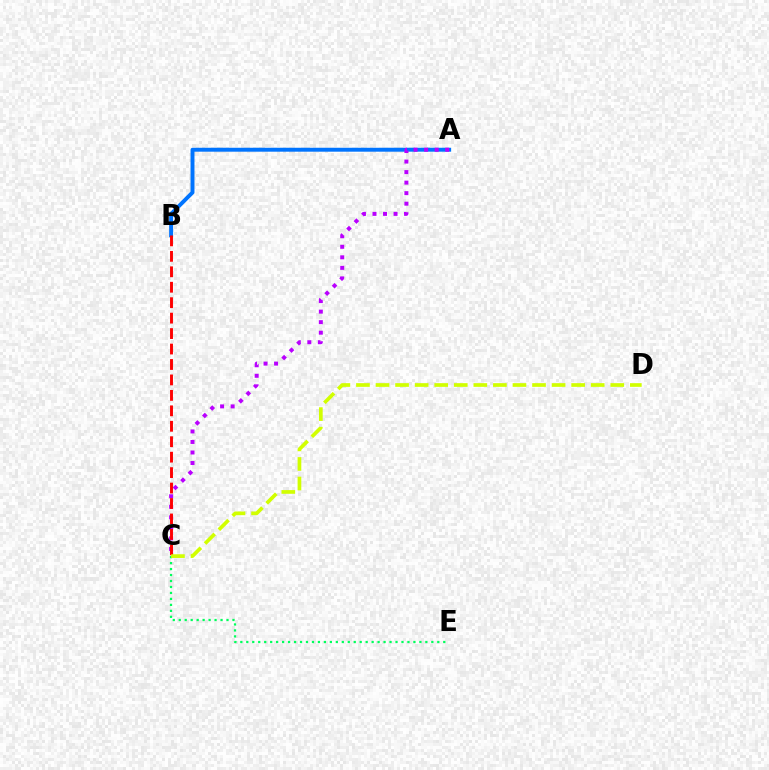{('A', 'B'): [{'color': '#0074ff', 'line_style': 'solid', 'thickness': 2.83}], ('C', 'E'): [{'color': '#00ff5c', 'line_style': 'dotted', 'thickness': 1.62}], ('A', 'C'): [{'color': '#b900ff', 'line_style': 'dotted', 'thickness': 2.86}], ('B', 'C'): [{'color': '#ff0000', 'line_style': 'dashed', 'thickness': 2.1}], ('C', 'D'): [{'color': '#d1ff00', 'line_style': 'dashed', 'thickness': 2.66}]}